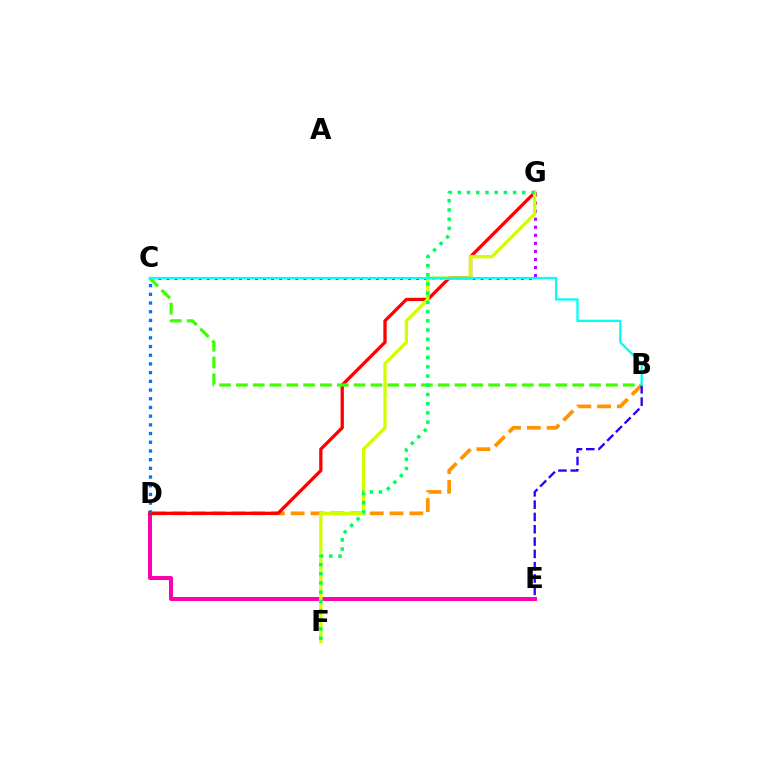{('B', 'D'): [{'color': '#ff9400', 'line_style': 'dashed', 'thickness': 2.69}], ('C', 'G'): [{'color': '#b900ff', 'line_style': 'dotted', 'thickness': 2.19}], ('D', 'E'): [{'color': '#ff00ac', 'line_style': 'solid', 'thickness': 2.85}], ('D', 'G'): [{'color': '#ff0000', 'line_style': 'solid', 'thickness': 2.37}], ('C', 'D'): [{'color': '#0074ff', 'line_style': 'dotted', 'thickness': 2.36}], ('F', 'G'): [{'color': '#d1ff00', 'line_style': 'solid', 'thickness': 2.39}, {'color': '#00ff5c', 'line_style': 'dotted', 'thickness': 2.5}], ('B', 'C'): [{'color': '#3dff00', 'line_style': 'dashed', 'thickness': 2.28}, {'color': '#00fff6', 'line_style': 'solid', 'thickness': 1.65}], ('B', 'E'): [{'color': '#2500ff', 'line_style': 'dashed', 'thickness': 1.67}]}